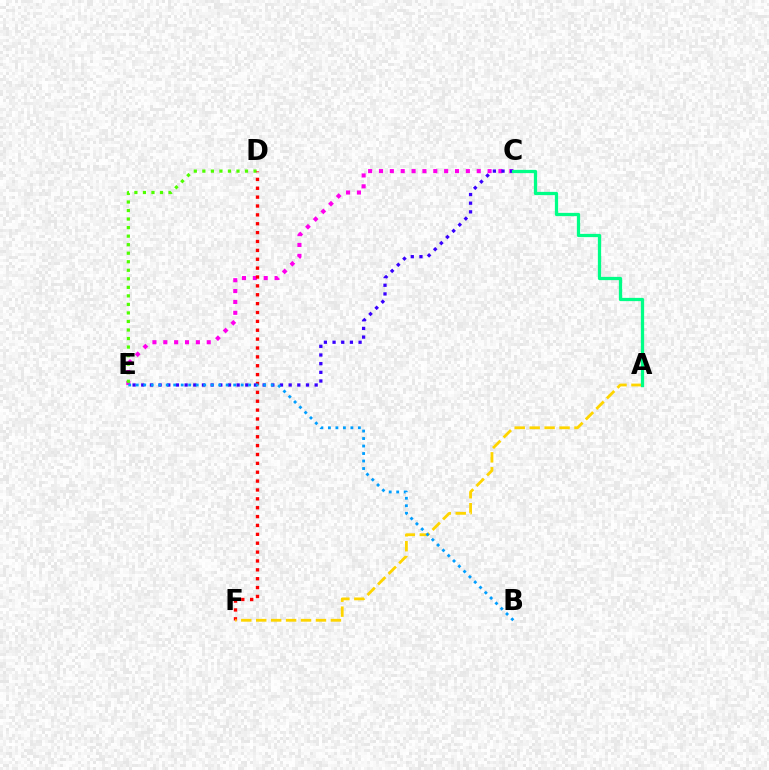{('C', 'E'): [{'color': '#ff00ed', 'line_style': 'dotted', 'thickness': 2.95}, {'color': '#3700ff', 'line_style': 'dotted', 'thickness': 2.36}], ('D', 'E'): [{'color': '#4fff00', 'line_style': 'dotted', 'thickness': 2.32}], ('D', 'F'): [{'color': '#ff0000', 'line_style': 'dotted', 'thickness': 2.41}], ('A', 'F'): [{'color': '#ffd500', 'line_style': 'dashed', 'thickness': 2.03}], ('B', 'E'): [{'color': '#009eff', 'line_style': 'dotted', 'thickness': 2.04}], ('A', 'C'): [{'color': '#00ff86', 'line_style': 'solid', 'thickness': 2.34}]}